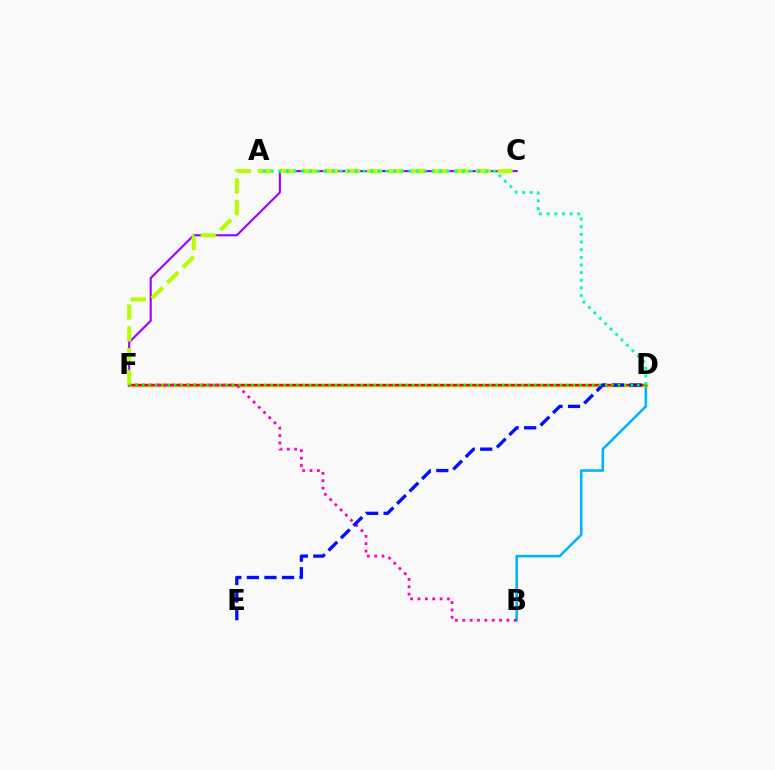{('B', 'D'): [{'color': '#00b5ff', 'line_style': 'solid', 'thickness': 1.85}], ('D', 'F'): [{'color': '#ffa500', 'line_style': 'solid', 'thickness': 2.49}, {'color': '#ff0000', 'line_style': 'solid', 'thickness': 1.57}, {'color': '#08ff00', 'line_style': 'dotted', 'thickness': 1.75}], ('C', 'F'): [{'color': '#9b00ff', 'line_style': 'solid', 'thickness': 1.51}, {'color': '#b3ff00', 'line_style': 'dashed', 'thickness': 2.96}], ('B', 'F'): [{'color': '#ff00bd', 'line_style': 'dotted', 'thickness': 2.0}], ('D', 'E'): [{'color': '#0010ff', 'line_style': 'dashed', 'thickness': 2.39}], ('A', 'D'): [{'color': '#00ff9d', 'line_style': 'dotted', 'thickness': 2.08}]}